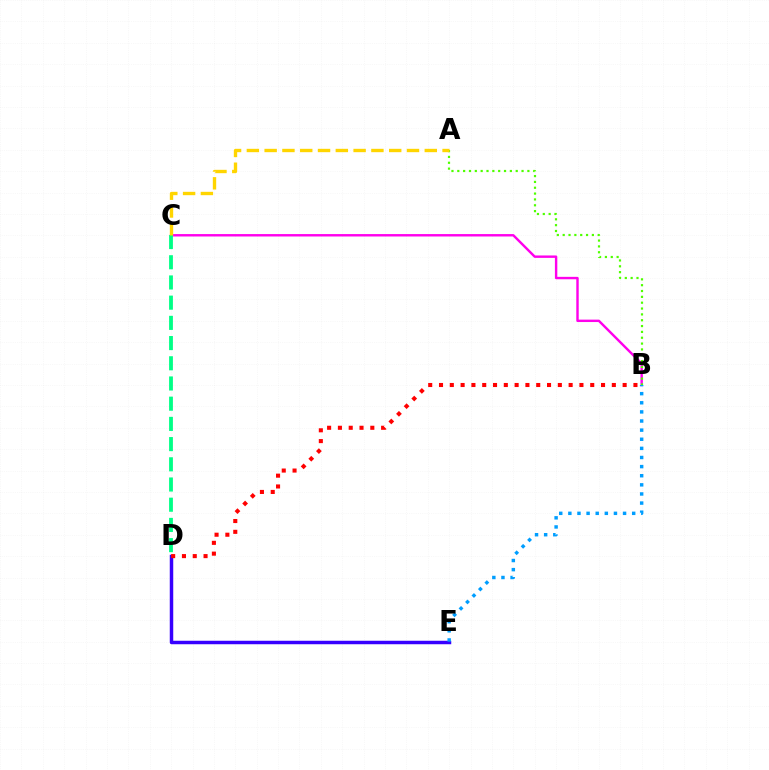{('D', 'E'): [{'color': '#3700ff', 'line_style': 'solid', 'thickness': 2.5}], ('B', 'C'): [{'color': '#ff00ed', 'line_style': 'solid', 'thickness': 1.74}], ('A', 'B'): [{'color': '#4fff00', 'line_style': 'dotted', 'thickness': 1.59}], ('B', 'E'): [{'color': '#009eff', 'line_style': 'dotted', 'thickness': 2.48}], ('C', 'D'): [{'color': '#00ff86', 'line_style': 'dashed', 'thickness': 2.74}], ('B', 'D'): [{'color': '#ff0000', 'line_style': 'dotted', 'thickness': 2.93}], ('A', 'C'): [{'color': '#ffd500', 'line_style': 'dashed', 'thickness': 2.42}]}